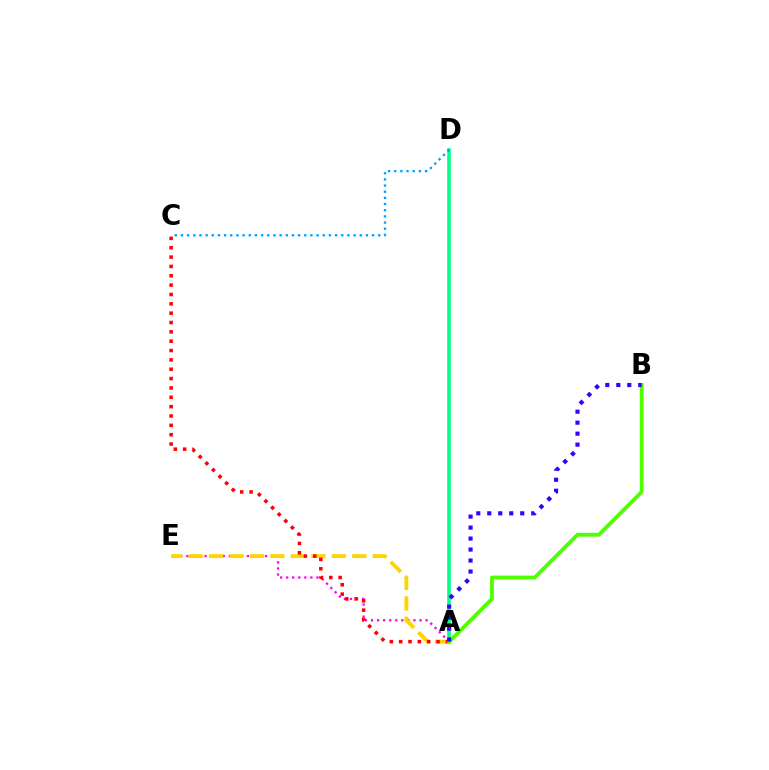{('A', 'E'): [{'color': '#ff00ed', 'line_style': 'dotted', 'thickness': 1.65}, {'color': '#ffd500', 'line_style': 'dashed', 'thickness': 2.78}], ('A', 'C'): [{'color': '#ff0000', 'line_style': 'dotted', 'thickness': 2.54}], ('A', 'D'): [{'color': '#00ff86', 'line_style': 'solid', 'thickness': 2.59}], ('A', 'B'): [{'color': '#4fff00', 'line_style': 'solid', 'thickness': 2.75}, {'color': '#3700ff', 'line_style': 'dotted', 'thickness': 2.99}], ('C', 'D'): [{'color': '#009eff', 'line_style': 'dotted', 'thickness': 1.68}]}